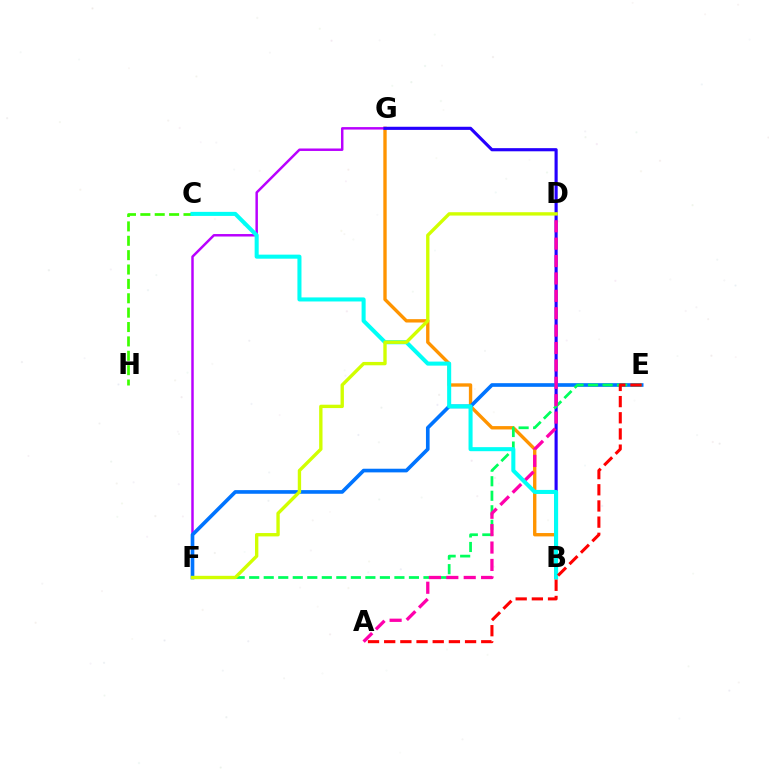{('B', 'G'): [{'color': '#ff9400', 'line_style': 'solid', 'thickness': 2.42}, {'color': '#2500ff', 'line_style': 'solid', 'thickness': 2.26}], ('F', 'G'): [{'color': '#b900ff', 'line_style': 'solid', 'thickness': 1.78}], ('E', 'F'): [{'color': '#0074ff', 'line_style': 'solid', 'thickness': 2.63}, {'color': '#00ff5c', 'line_style': 'dashed', 'thickness': 1.97}], ('C', 'H'): [{'color': '#3dff00', 'line_style': 'dashed', 'thickness': 1.95}], ('A', 'D'): [{'color': '#ff00ac', 'line_style': 'dashed', 'thickness': 2.36}], ('B', 'C'): [{'color': '#00fff6', 'line_style': 'solid', 'thickness': 2.92}], ('D', 'F'): [{'color': '#d1ff00', 'line_style': 'solid', 'thickness': 2.42}], ('A', 'E'): [{'color': '#ff0000', 'line_style': 'dashed', 'thickness': 2.2}]}